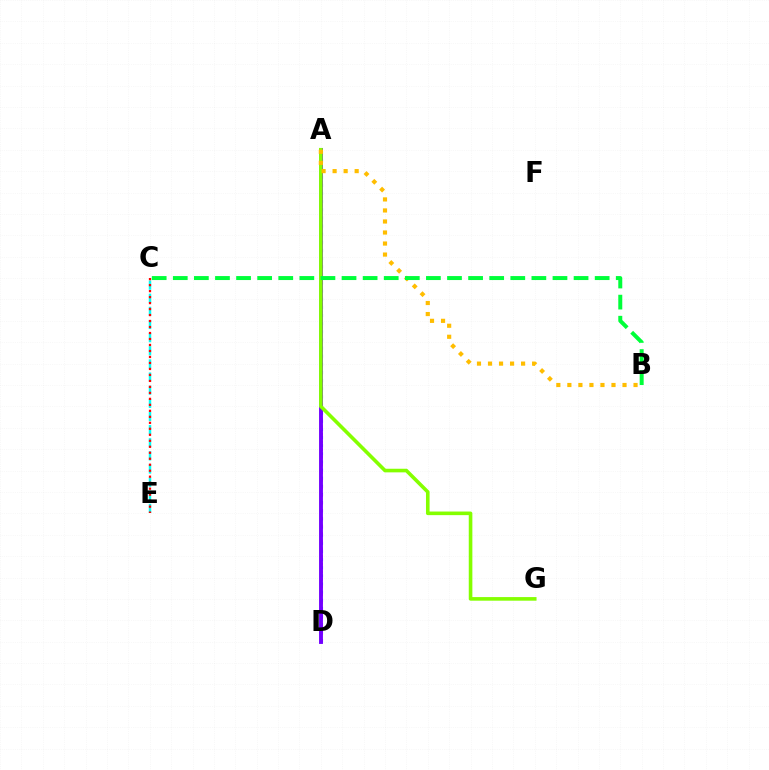{('C', 'E'): [{'color': '#00fff6', 'line_style': 'dashed', 'thickness': 1.78}, {'color': '#ff0000', 'line_style': 'dotted', 'thickness': 1.63}], ('A', 'D'): [{'color': '#004bff', 'line_style': 'dotted', 'thickness': 2.21}, {'color': '#ff00cf', 'line_style': 'dotted', 'thickness': 2.07}, {'color': '#7200ff', 'line_style': 'solid', 'thickness': 2.8}], ('A', 'G'): [{'color': '#84ff00', 'line_style': 'solid', 'thickness': 2.59}], ('A', 'B'): [{'color': '#ffbd00', 'line_style': 'dotted', 'thickness': 3.0}], ('B', 'C'): [{'color': '#00ff39', 'line_style': 'dashed', 'thickness': 2.87}]}